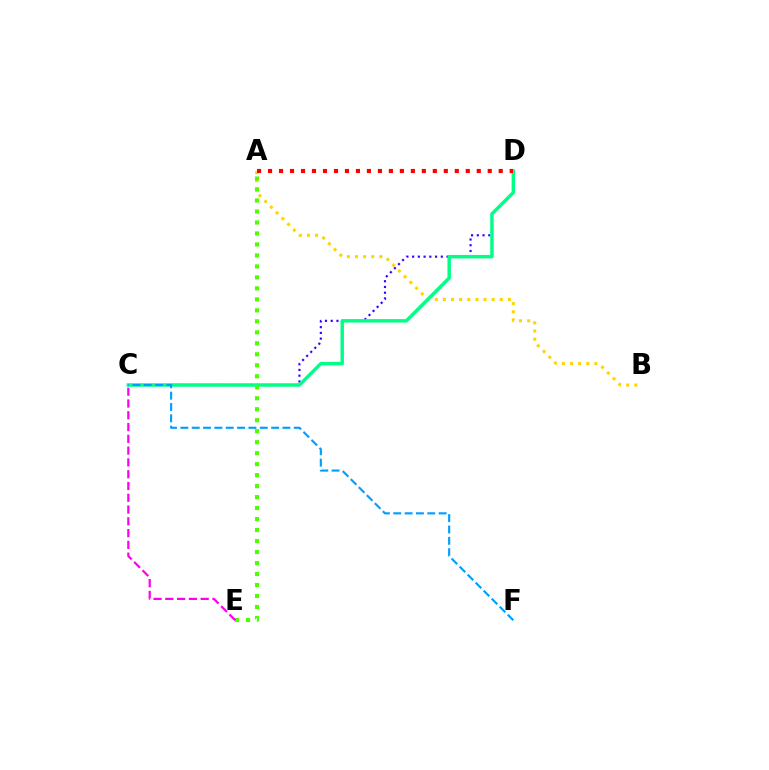{('C', 'D'): [{'color': '#3700ff', 'line_style': 'dotted', 'thickness': 1.56}, {'color': '#00ff86', 'line_style': 'solid', 'thickness': 2.49}], ('A', 'B'): [{'color': '#ffd500', 'line_style': 'dotted', 'thickness': 2.21}], ('C', 'F'): [{'color': '#009eff', 'line_style': 'dashed', 'thickness': 1.54}], ('A', 'D'): [{'color': '#ff0000', 'line_style': 'dotted', 'thickness': 2.98}], ('A', 'E'): [{'color': '#4fff00', 'line_style': 'dotted', 'thickness': 2.98}], ('C', 'E'): [{'color': '#ff00ed', 'line_style': 'dashed', 'thickness': 1.6}]}